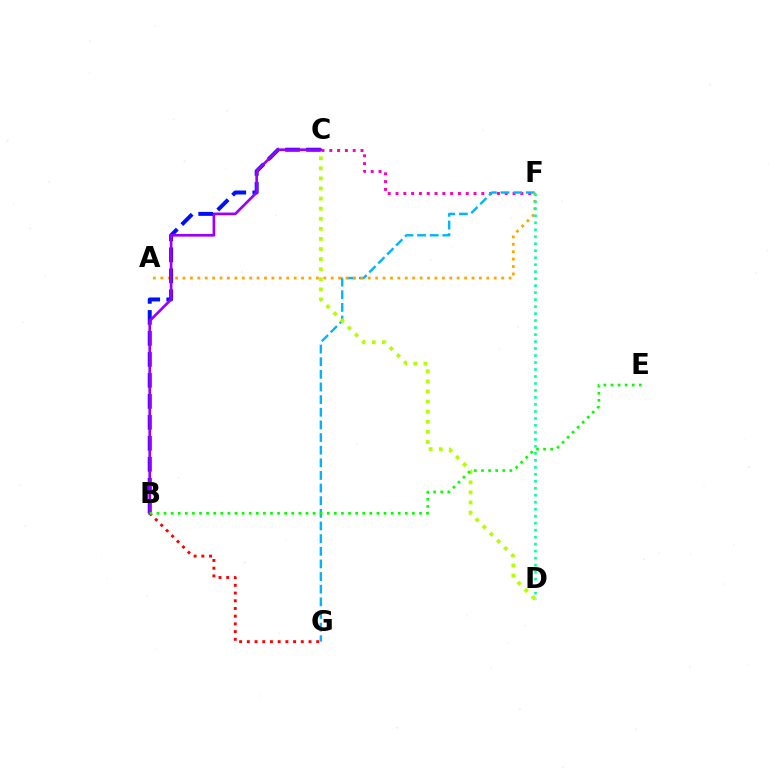{('C', 'F'): [{'color': '#ff00bd', 'line_style': 'dotted', 'thickness': 2.12}], ('F', 'G'): [{'color': '#00b5ff', 'line_style': 'dashed', 'thickness': 1.72}], ('A', 'F'): [{'color': '#ffa500', 'line_style': 'dotted', 'thickness': 2.01}], ('C', 'D'): [{'color': '#b3ff00', 'line_style': 'dotted', 'thickness': 2.74}], ('B', 'C'): [{'color': '#0010ff', 'line_style': 'dashed', 'thickness': 2.85}, {'color': '#9b00ff', 'line_style': 'solid', 'thickness': 1.93}], ('B', 'G'): [{'color': '#ff0000', 'line_style': 'dotted', 'thickness': 2.09}], ('B', 'E'): [{'color': '#08ff00', 'line_style': 'dotted', 'thickness': 1.93}], ('D', 'F'): [{'color': '#00ff9d', 'line_style': 'dotted', 'thickness': 1.9}]}